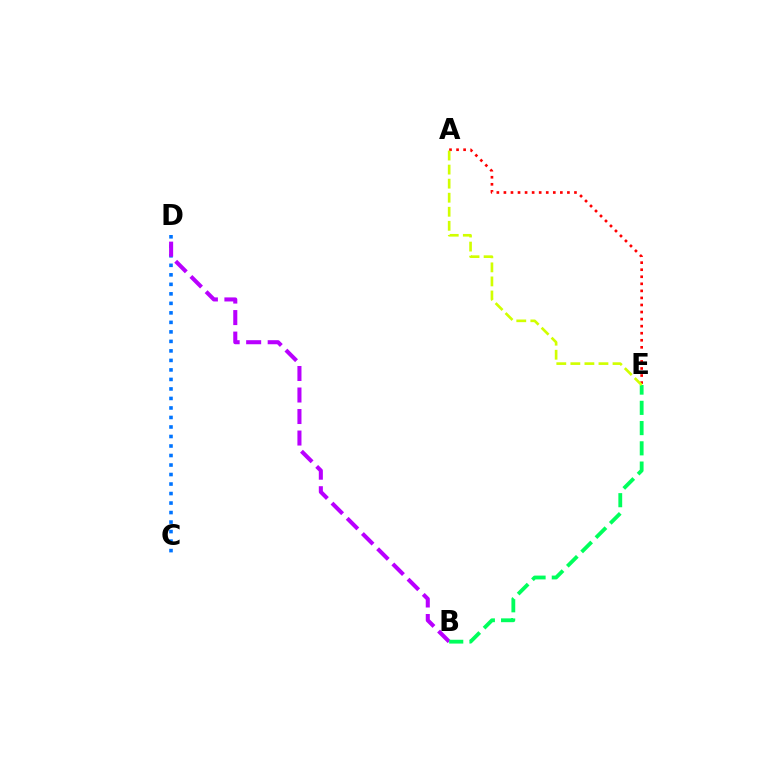{('C', 'D'): [{'color': '#0074ff', 'line_style': 'dotted', 'thickness': 2.58}], ('B', 'D'): [{'color': '#b900ff', 'line_style': 'dashed', 'thickness': 2.92}], ('A', 'E'): [{'color': '#ff0000', 'line_style': 'dotted', 'thickness': 1.92}, {'color': '#d1ff00', 'line_style': 'dashed', 'thickness': 1.91}], ('B', 'E'): [{'color': '#00ff5c', 'line_style': 'dashed', 'thickness': 2.75}]}